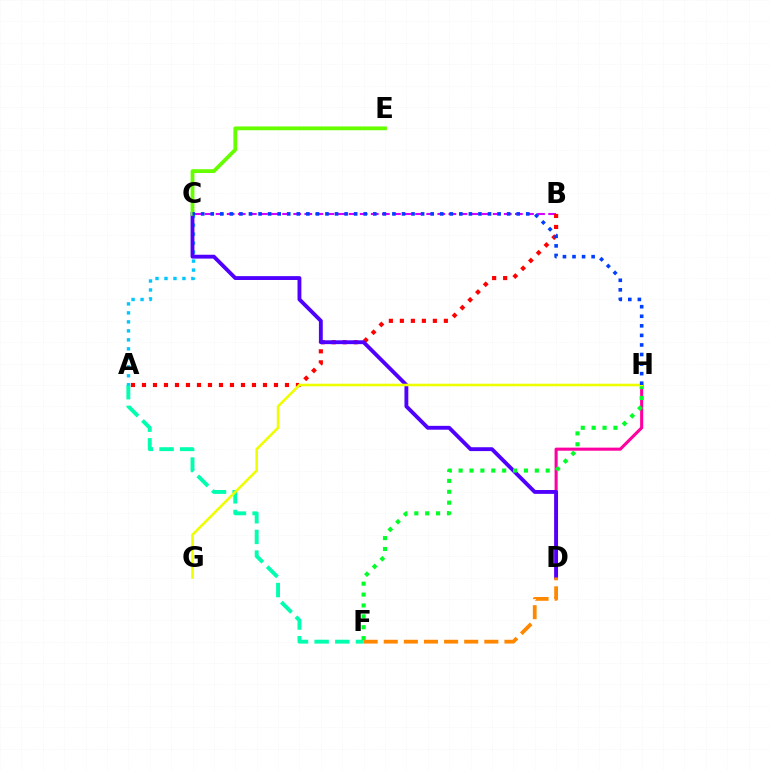{('D', 'H'): [{'color': '#ff00a0', 'line_style': 'solid', 'thickness': 2.22}], ('B', 'C'): [{'color': '#d600ff', 'line_style': 'dashed', 'thickness': 1.51}], ('A', 'F'): [{'color': '#00ffaf', 'line_style': 'dashed', 'thickness': 2.81}], ('A', 'B'): [{'color': '#ff0000', 'line_style': 'dotted', 'thickness': 2.99}], ('A', 'C'): [{'color': '#00c7ff', 'line_style': 'dotted', 'thickness': 2.44}], ('C', 'D'): [{'color': '#4f00ff', 'line_style': 'solid', 'thickness': 2.77}], ('C', 'E'): [{'color': '#66ff00', 'line_style': 'solid', 'thickness': 2.72}], ('F', 'H'): [{'color': '#00ff27', 'line_style': 'dotted', 'thickness': 2.96}], ('G', 'H'): [{'color': '#eeff00', 'line_style': 'solid', 'thickness': 1.85}], ('D', 'F'): [{'color': '#ff8800', 'line_style': 'dashed', 'thickness': 2.73}], ('C', 'H'): [{'color': '#003fff', 'line_style': 'dotted', 'thickness': 2.6}]}